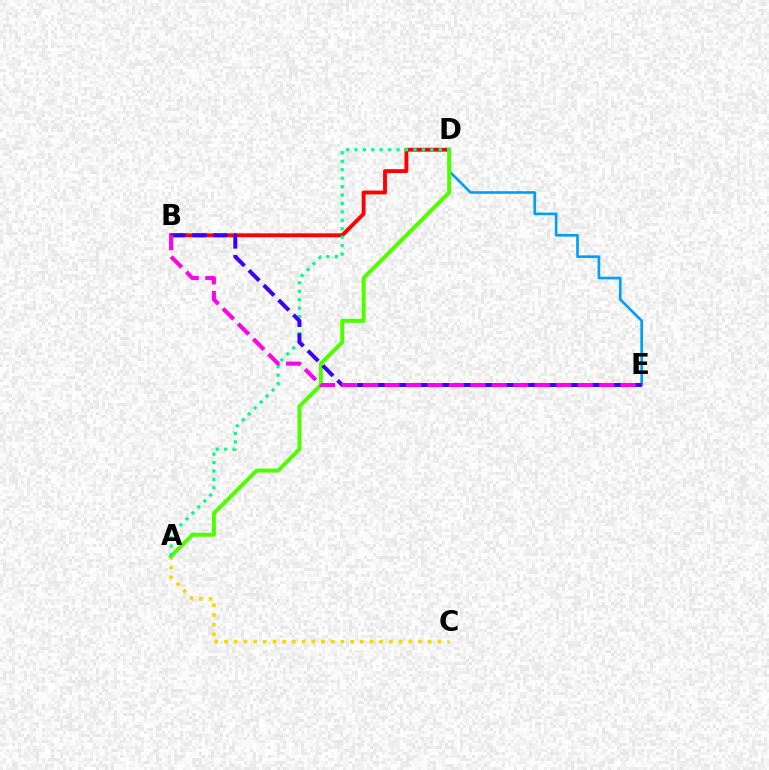{('A', 'C'): [{'color': '#ffd500', 'line_style': 'dotted', 'thickness': 2.64}], ('B', 'D'): [{'color': '#ff0000', 'line_style': 'solid', 'thickness': 2.79}], ('D', 'E'): [{'color': '#009eff', 'line_style': 'solid', 'thickness': 1.91}], ('A', 'D'): [{'color': '#4fff00', 'line_style': 'solid', 'thickness': 2.87}, {'color': '#00ff86', 'line_style': 'dotted', 'thickness': 2.29}], ('B', 'E'): [{'color': '#3700ff', 'line_style': 'dashed', 'thickness': 2.85}, {'color': '#ff00ed', 'line_style': 'dashed', 'thickness': 2.92}]}